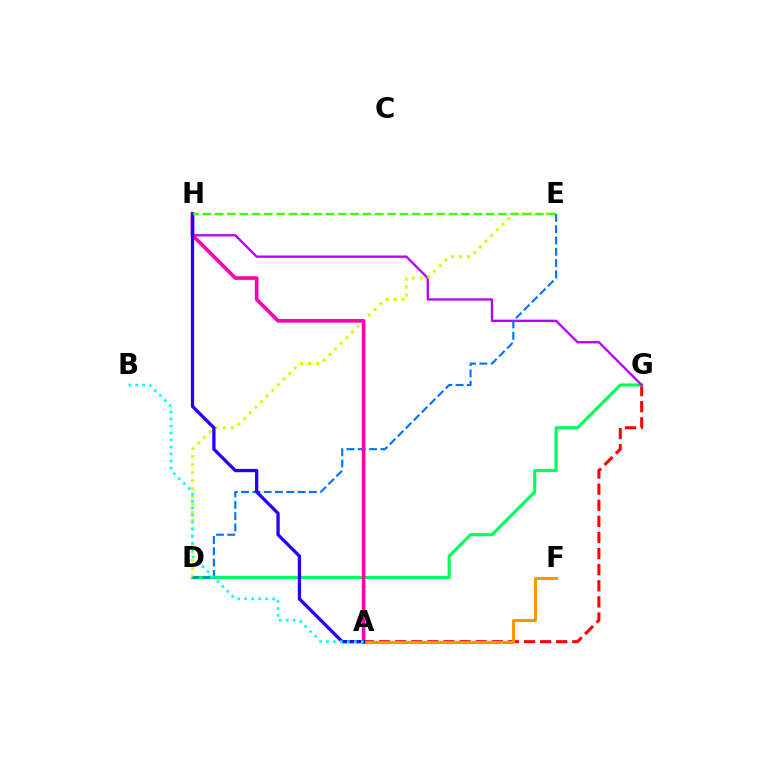{('A', 'G'): [{'color': '#ff0000', 'line_style': 'dashed', 'thickness': 2.19}], ('D', 'G'): [{'color': '#00ff5c', 'line_style': 'solid', 'thickness': 2.28}], ('A', 'F'): [{'color': '#ff9400', 'line_style': 'solid', 'thickness': 2.18}], ('G', 'H'): [{'color': '#b900ff', 'line_style': 'solid', 'thickness': 1.69}], ('D', 'E'): [{'color': '#d1ff00', 'line_style': 'dotted', 'thickness': 2.17}, {'color': '#0074ff', 'line_style': 'dashed', 'thickness': 1.54}], ('A', 'H'): [{'color': '#ff00ac', 'line_style': 'solid', 'thickness': 2.61}, {'color': '#2500ff', 'line_style': 'solid', 'thickness': 2.36}], ('A', 'B'): [{'color': '#00fff6', 'line_style': 'dotted', 'thickness': 1.9}], ('E', 'H'): [{'color': '#3dff00', 'line_style': 'dashed', 'thickness': 1.67}]}